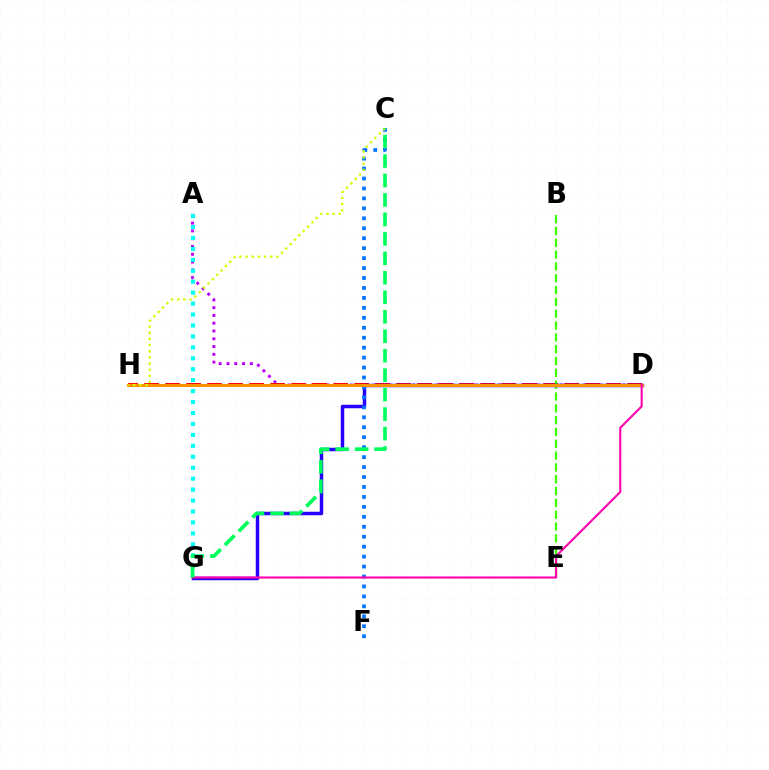{('A', 'D'): [{'color': '#b900ff', 'line_style': 'dotted', 'thickness': 2.11}], ('D', 'H'): [{'color': '#ff0000', 'line_style': 'dashed', 'thickness': 2.85}, {'color': '#ff9400', 'line_style': 'solid', 'thickness': 2.15}], ('B', 'E'): [{'color': '#3dff00', 'line_style': 'dashed', 'thickness': 1.61}], ('D', 'G'): [{'color': '#2500ff', 'line_style': 'solid', 'thickness': 2.49}, {'color': '#ff00ac', 'line_style': 'solid', 'thickness': 1.51}], ('C', 'F'): [{'color': '#0074ff', 'line_style': 'dotted', 'thickness': 2.7}], ('A', 'G'): [{'color': '#00fff6', 'line_style': 'dotted', 'thickness': 2.97}], ('C', 'H'): [{'color': '#d1ff00', 'line_style': 'dotted', 'thickness': 1.67}], ('C', 'G'): [{'color': '#00ff5c', 'line_style': 'dashed', 'thickness': 2.64}]}